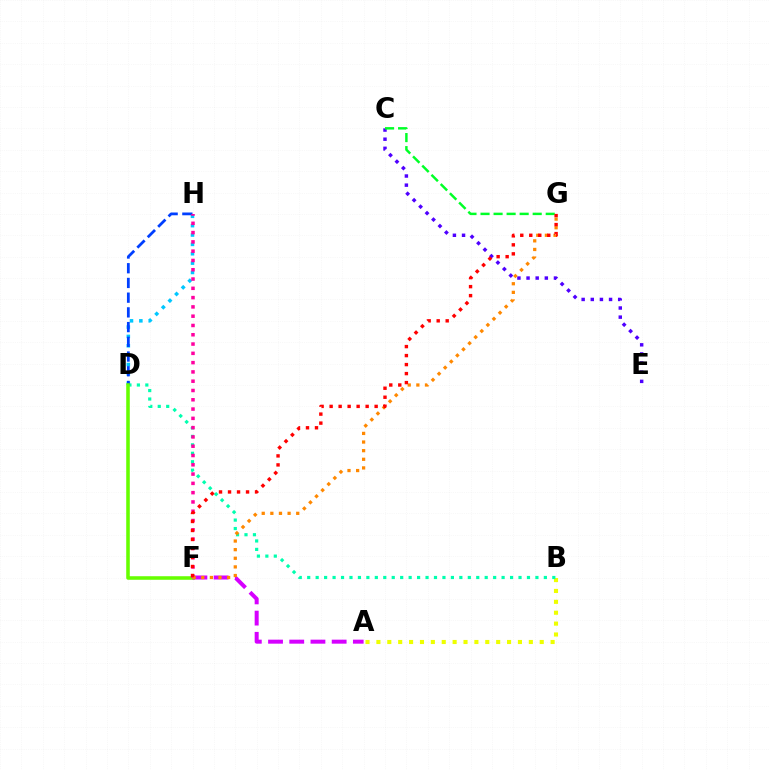{('D', 'H'): [{'color': '#00c7ff', 'line_style': 'dotted', 'thickness': 2.54}, {'color': '#003fff', 'line_style': 'dashed', 'thickness': 2.0}], ('A', 'B'): [{'color': '#eeff00', 'line_style': 'dotted', 'thickness': 2.96}], ('C', 'E'): [{'color': '#4f00ff', 'line_style': 'dotted', 'thickness': 2.48}], ('B', 'D'): [{'color': '#00ffaf', 'line_style': 'dotted', 'thickness': 2.3}], ('C', 'G'): [{'color': '#00ff27', 'line_style': 'dashed', 'thickness': 1.77}], ('D', 'F'): [{'color': '#66ff00', 'line_style': 'solid', 'thickness': 2.56}], ('F', 'H'): [{'color': '#ff00a0', 'line_style': 'dotted', 'thickness': 2.52}], ('A', 'F'): [{'color': '#d600ff', 'line_style': 'dashed', 'thickness': 2.88}], ('F', 'G'): [{'color': '#ff8800', 'line_style': 'dotted', 'thickness': 2.34}, {'color': '#ff0000', 'line_style': 'dotted', 'thickness': 2.45}]}